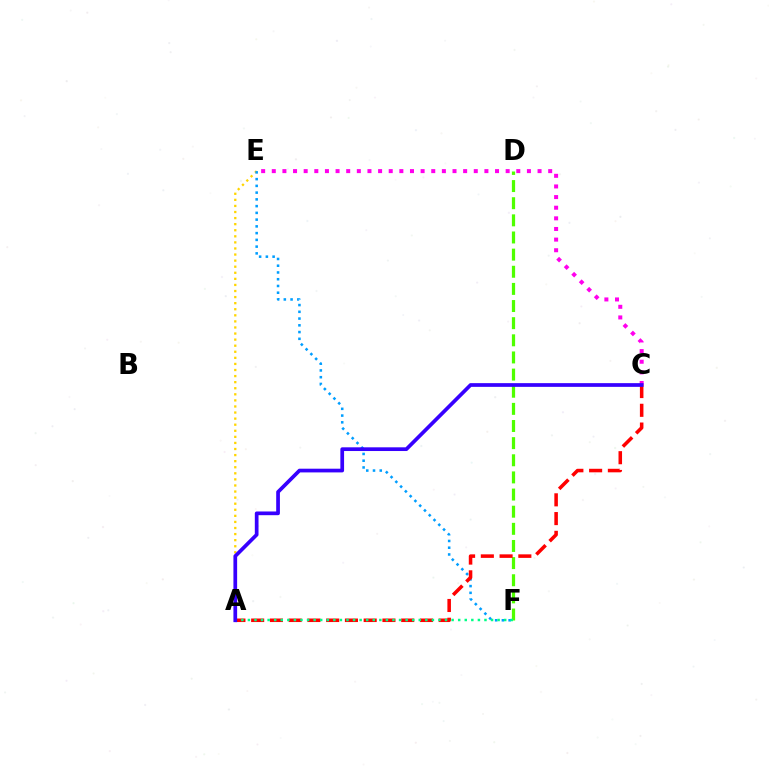{('C', 'E'): [{'color': '#ff00ed', 'line_style': 'dotted', 'thickness': 2.89}], ('A', 'E'): [{'color': '#ffd500', 'line_style': 'dotted', 'thickness': 1.65}], ('E', 'F'): [{'color': '#009eff', 'line_style': 'dotted', 'thickness': 1.83}], ('D', 'F'): [{'color': '#4fff00', 'line_style': 'dashed', 'thickness': 2.33}], ('A', 'C'): [{'color': '#ff0000', 'line_style': 'dashed', 'thickness': 2.55}, {'color': '#3700ff', 'line_style': 'solid', 'thickness': 2.67}], ('A', 'F'): [{'color': '#00ff86', 'line_style': 'dotted', 'thickness': 1.79}]}